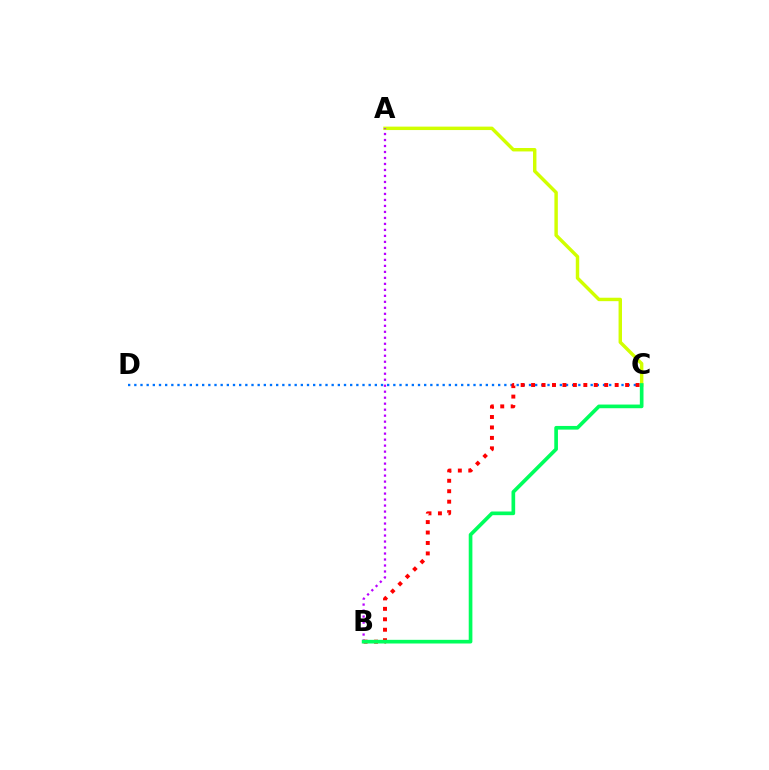{('C', 'D'): [{'color': '#0074ff', 'line_style': 'dotted', 'thickness': 1.68}], ('A', 'C'): [{'color': '#d1ff00', 'line_style': 'solid', 'thickness': 2.47}], ('A', 'B'): [{'color': '#b900ff', 'line_style': 'dotted', 'thickness': 1.63}], ('B', 'C'): [{'color': '#ff0000', 'line_style': 'dotted', 'thickness': 2.84}, {'color': '#00ff5c', 'line_style': 'solid', 'thickness': 2.64}]}